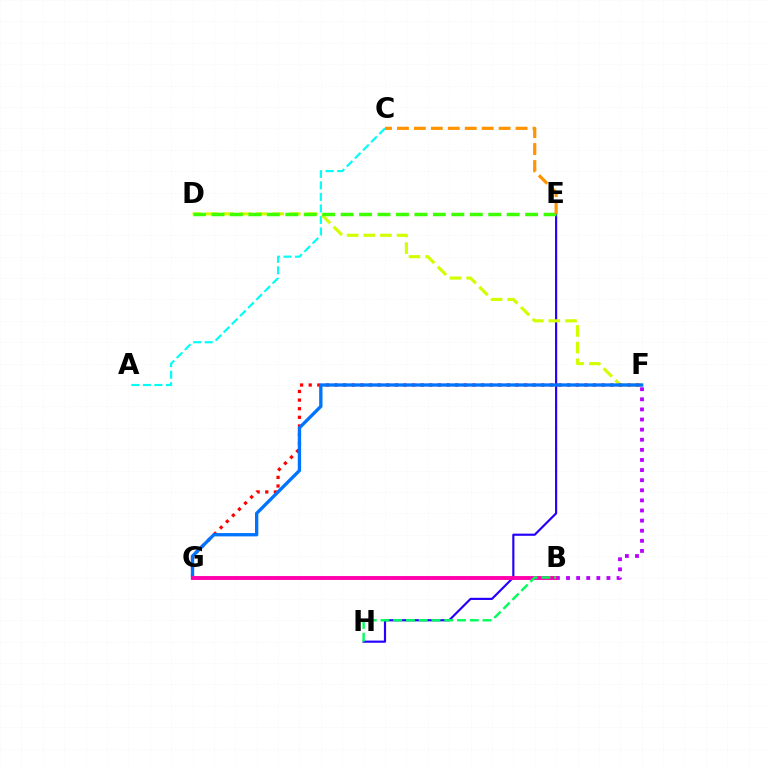{('A', 'C'): [{'color': '#00fff6', 'line_style': 'dashed', 'thickness': 1.56}], ('E', 'H'): [{'color': '#2500ff', 'line_style': 'solid', 'thickness': 1.56}], ('D', 'F'): [{'color': '#d1ff00', 'line_style': 'dashed', 'thickness': 2.26}], ('F', 'G'): [{'color': '#ff0000', 'line_style': 'dotted', 'thickness': 2.34}, {'color': '#0074ff', 'line_style': 'solid', 'thickness': 2.4}], ('B', 'F'): [{'color': '#b900ff', 'line_style': 'dotted', 'thickness': 2.75}], ('B', 'G'): [{'color': '#ff00ac', 'line_style': 'solid', 'thickness': 2.8}], ('D', 'E'): [{'color': '#3dff00', 'line_style': 'dashed', 'thickness': 2.51}], ('B', 'H'): [{'color': '#00ff5c', 'line_style': 'dashed', 'thickness': 1.73}], ('C', 'E'): [{'color': '#ff9400', 'line_style': 'dashed', 'thickness': 2.3}]}